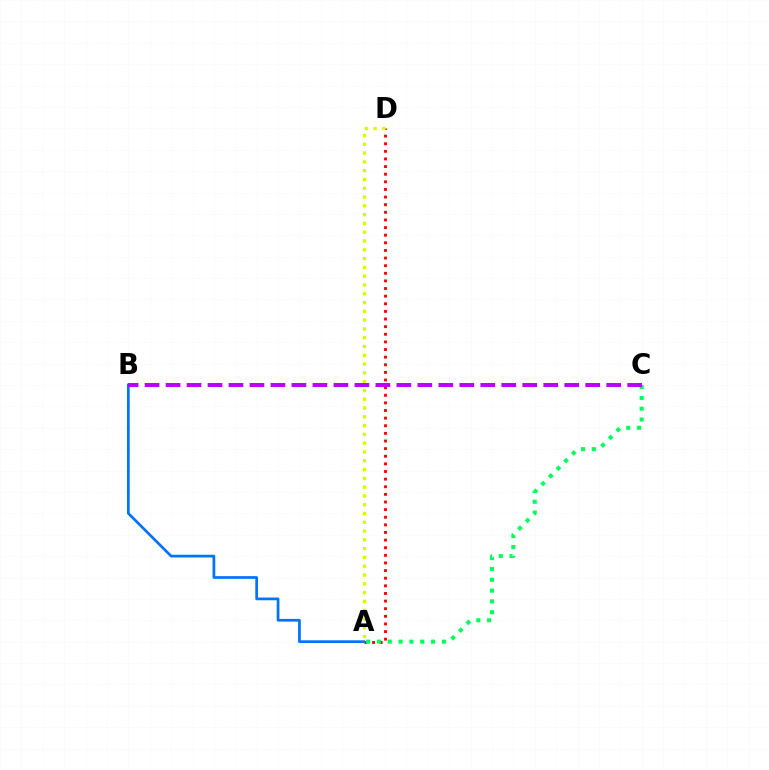{('A', 'D'): [{'color': '#ff0000', 'line_style': 'dotted', 'thickness': 2.07}, {'color': '#d1ff00', 'line_style': 'dotted', 'thickness': 2.39}], ('A', 'B'): [{'color': '#0074ff', 'line_style': 'solid', 'thickness': 1.97}], ('A', 'C'): [{'color': '#00ff5c', 'line_style': 'dotted', 'thickness': 2.94}], ('B', 'C'): [{'color': '#b900ff', 'line_style': 'dashed', 'thickness': 2.85}]}